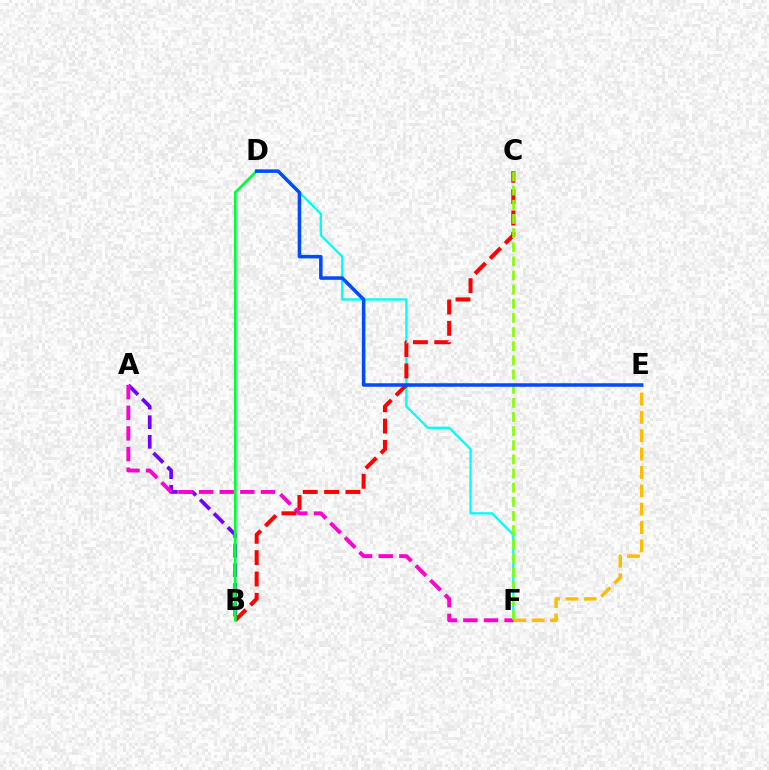{('D', 'F'): [{'color': '#00fff6', 'line_style': 'solid', 'thickness': 1.66}], ('E', 'F'): [{'color': '#ffbd00', 'line_style': 'dashed', 'thickness': 2.5}], ('A', 'B'): [{'color': '#7200ff', 'line_style': 'dashed', 'thickness': 2.66}], ('A', 'F'): [{'color': '#ff00cf', 'line_style': 'dashed', 'thickness': 2.8}], ('B', 'C'): [{'color': '#ff0000', 'line_style': 'dashed', 'thickness': 2.9}], ('B', 'D'): [{'color': '#00ff39', 'line_style': 'solid', 'thickness': 1.99}], ('C', 'F'): [{'color': '#84ff00', 'line_style': 'dashed', 'thickness': 1.92}], ('D', 'E'): [{'color': '#004bff', 'line_style': 'solid', 'thickness': 2.53}]}